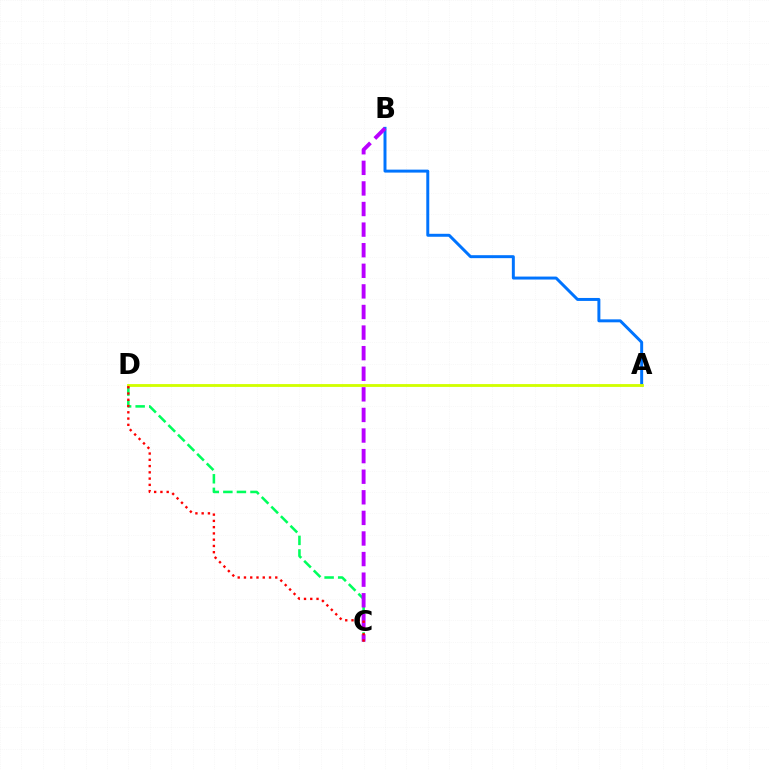{('A', 'B'): [{'color': '#0074ff', 'line_style': 'solid', 'thickness': 2.14}], ('C', 'D'): [{'color': '#00ff5c', 'line_style': 'dashed', 'thickness': 1.84}, {'color': '#ff0000', 'line_style': 'dotted', 'thickness': 1.7}], ('B', 'C'): [{'color': '#b900ff', 'line_style': 'dashed', 'thickness': 2.8}], ('A', 'D'): [{'color': '#d1ff00', 'line_style': 'solid', 'thickness': 2.04}]}